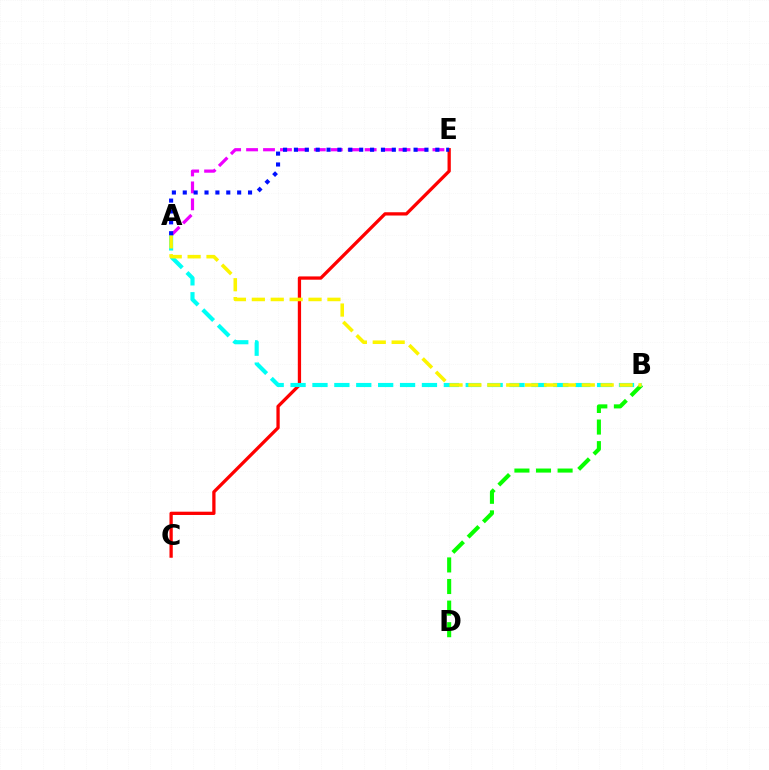{('B', 'D'): [{'color': '#08ff00', 'line_style': 'dashed', 'thickness': 2.93}], ('C', 'E'): [{'color': '#ff0000', 'line_style': 'solid', 'thickness': 2.36}], ('A', 'E'): [{'color': '#ee00ff', 'line_style': 'dashed', 'thickness': 2.3}, {'color': '#0010ff', 'line_style': 'dotted', 'thickness': 2.96}], ('A', 'B'): [{'color': '#00fff6', 'line_style': 'dashed', 'thickness': 2.97}, {'color': '#fcf500', 'line_style': 'dashed', 'thickness': 2.57}]}